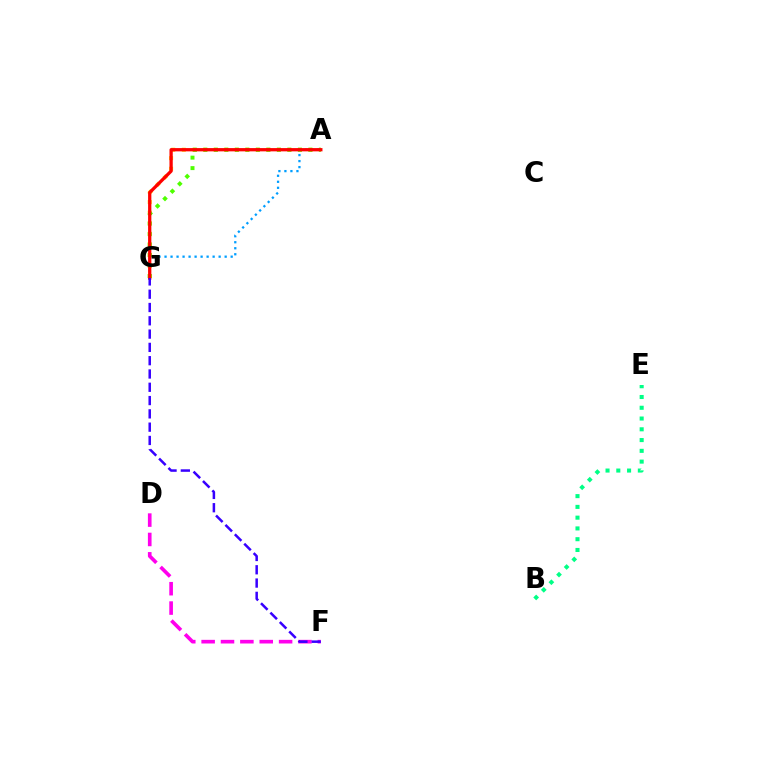{('B', 'E'): [{'color': '#00ff86', 'line_style': 'dotted', 'thickness': 2.93}], ('A', 'G'): [{'color': '#ffd500', 'line_style': 'dotted', 'thickness': 2.87}, {'color': '#4fff00', 'line_style': 'dotted', 'thickness': 2.85}, {'color': '#009eff', 'line_style': 'dotted', 'thickness': 1.63}, {'color': '#ff0000', 'line_style': 'solid', 'thickness': 2.35}], ('D', 'F'): [{'color': '#ff00ed', 'line_style': 'dashed', 'thickness': 2.63}], ('F', 'G'): [{'color': '#3700ff', 'line_style': 'dashed', 'thickness': 1.81}]}